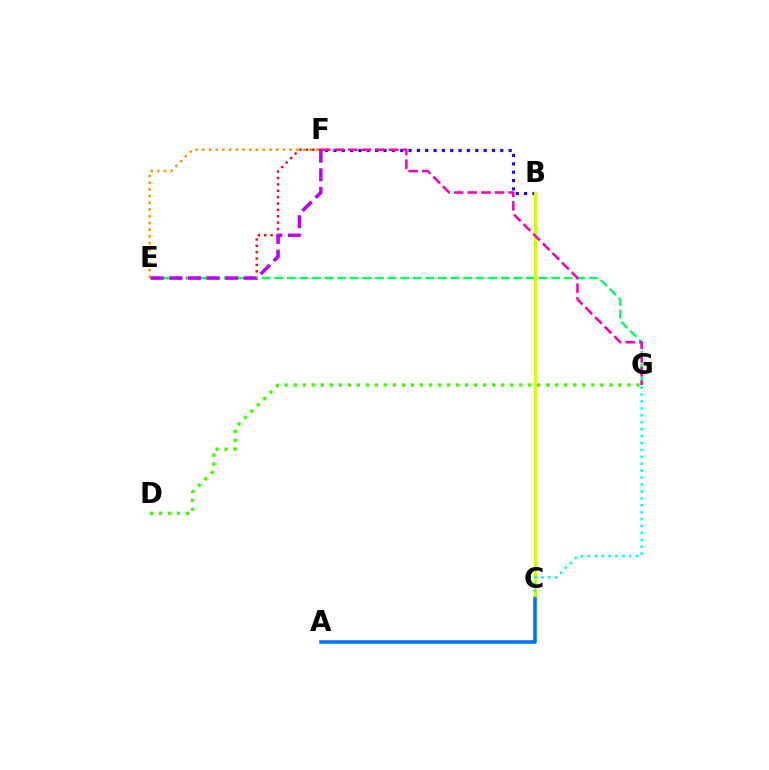{('E', 'F'): [{'color': '#ff0000', 'line_style': 'dotted', 'thickness': 1.73}, {'color': '#ff9400', 'line_style': 'dotted', 'thickness': 1.83}, {'color': '#b900ff', 'line_style': 'dashed', 'thickness': 2.53}], ('B', 'F'): [{'color': '#2500ff', 'line_style': 'dotted', 'thickness': 2.27}], ('E', 'G'): [{'color': '#00ff5c', 'line_style': 'dashed', 'thickness': 1.71}], ('B', 'C'): [{'color': '#d1ff00', 'line_style': 'solid', 'thickness': 2.11}], ('C', 'G'): [{'color': '#00fff6', 'line_style': 'dotted', 'thickness': 1.88}], ('A', 'C'): [{'color': '#0074ff', 'line_style': 'solid', 'thickness': 2.58}], ('F', 'G'): [{'color': '#ff00ac', 'line_style': 'dashed', 'thickness': 1.85}], ('D', 'G'): [{'color': '#3dff00', 'line_style': 'dotted', 'thickness': 2.45}]}